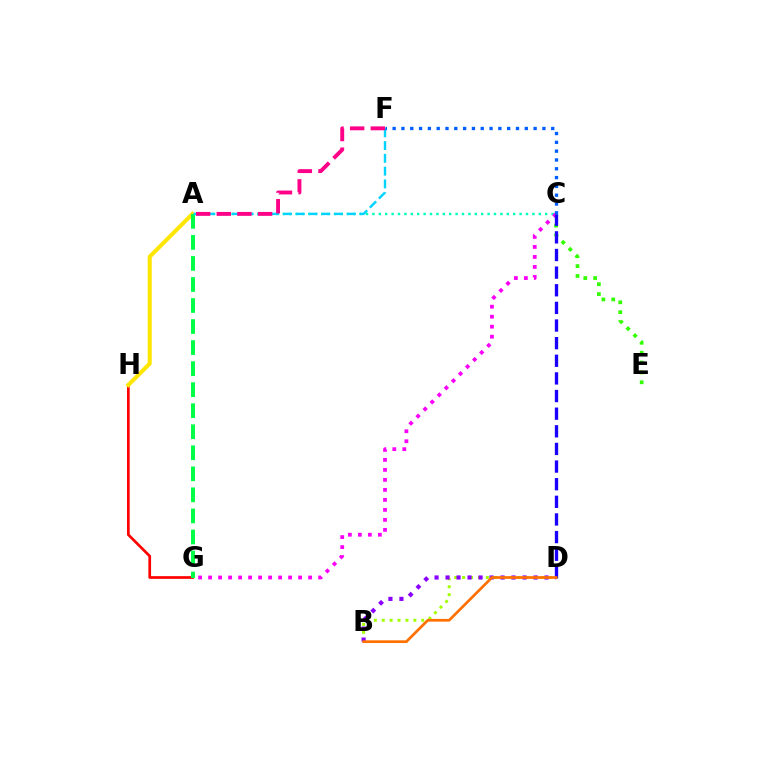{('A', 'C'): [{'color': '#00ffbb', 'line_style': 'dotted', 'thickness': 1.74}], ('B', 'D'): [{'color': '#a2ff00', 'line_style': 'dotted', 'thickness': 2.15}, {'color': '#8a00ff', 'line_style': 'dotted', 'thickness': 2.99}, {'color': '#ff7000', 'line_style': 'solid', 'thickness': 1.95}], ('G', 'H'): [{'color': '#ff0000', 'line_style': 'solid', 'thickness': 1.94}], ('A', 'H'): [{'color': '#ffe600', 'line_style': 'solid', 'thickness': 2.93}], ('C', 'E'): [{'color': '#31ff00', 'line_style': 'dotted', 'thickness': 2.68}], ('A', 'G'): [{'color': '#00ff45', 'line_style': 'dashed', 'thickness': 2.86}], ('C', 'G'): [{'color': '#fa00f9', 'line_style': 'dotted', 'thickness': 2.72}], ('C', 'D'): [{'color': '#1900ff', 'line_style': 'dashed', 'thickness': 2.4}], ('A', 'F'): [{'color': '#00d3ff', 'line_style': 'dashed', 'thickness': 1.74}, {'color': '#ff0088', 'line_style': 'dashed', 'thickness': 2.8}], ('C', 'F'): [{'color': '#005dff', 'line_style': 'dotted', 'thickness': 2.39}]}